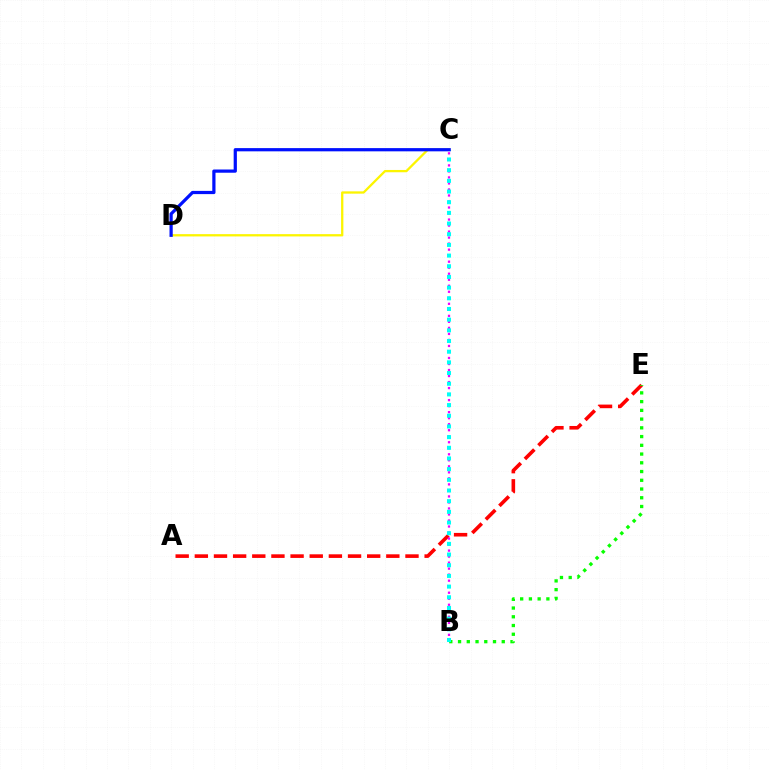{('A', 'E'): [{'color': '#ff0000', 'line_style': 'dashed', 'thickness': 2.6}], ('C', 'D'): [{'color': '#fcf500', 'line_style': 'solid', 'thickness': 1.65}, {'color': '#0010ff', 'line_style': 'solid', 'thickness': 2.32}], ('B', 'C'): [{'color': '#ee00ff', 'line_style': 'dotted', 'thickness': 1.64}, {'color': '#00fff6', 'line_style': 'dotted', 'thickness': 2.9}], ('B', 'E'): [{'color': '#08ff00', 'line_style': 'dotted', 'thickness': 2.37}]}